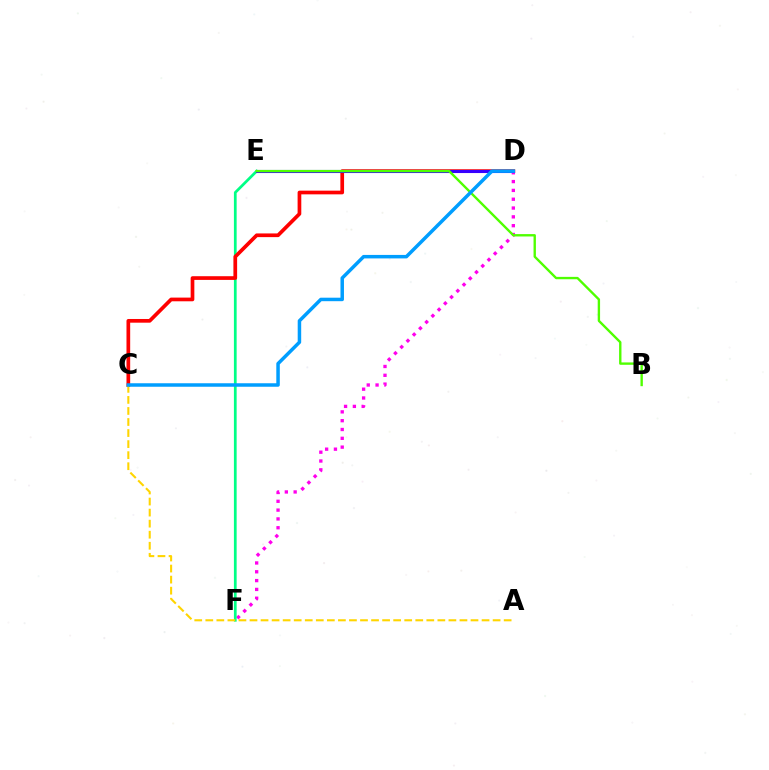{('D', 'F'): [{'color': '#ff00ed', 'line_style': 'dotted', 'thickness': 2.4}], ('E', 'F'): [{'color': '#00ff86', 'line_style': 'solid', 'thickness': 1.97}], ('C', 'D'): [{'color': '#ff0000', 'line_style': 'solid', 'thickness': 2.66}, {'color': '#009eff', 'line_style': 'solid', 'thickness': 2.51}], ('D', 'E'): [{'color': '#3700ff', 'line_style': 'solid', 'thickness': 2.22}], ('B', 'E'): [{'color': '#4fff00', 'line_style': 'solid', 'thickness': 1.71}], ('A', 'C'): [{'color': '#ffd500', 'line_style': 'dashed', 'thickness': 1.5}]}